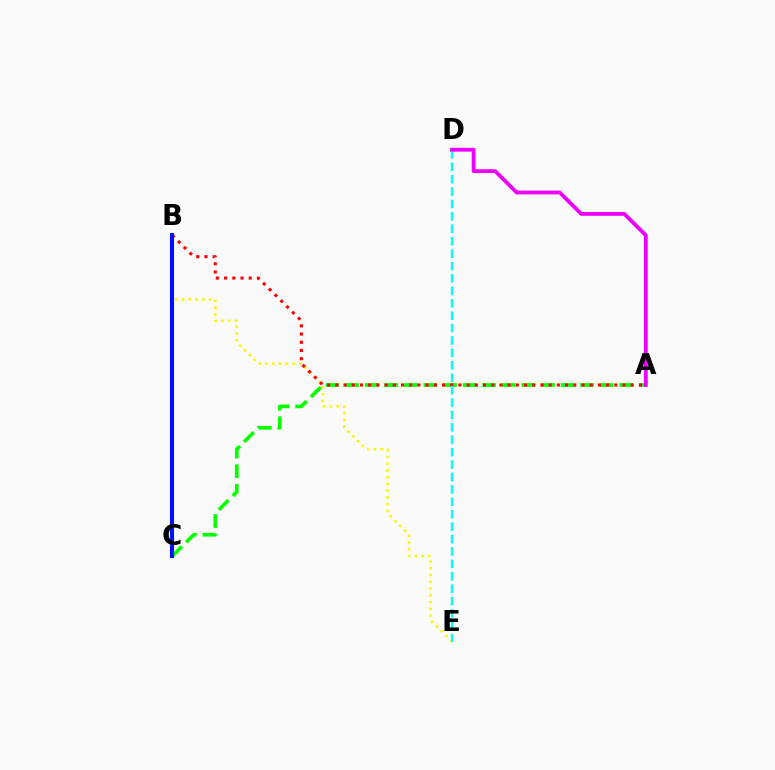{('B', 'E'): [{'color': '#fcf500', 'line_style': 'dotted', 'thickness': 1.84}], ('A', 'C'): [{'color': '#08ff00', 'line_style': 'dashed', 'thickness': 2.66}], ('A', 'B'): [{'color': '#ff0000', 'line_style': 'dotted', 'thickness': 2.23}], ('D', 'E'): [{'color': '#00fff6', 'line_style': 'dashed', 'thickness': 1.69}], ('A', 'D'): [{'color': '#ee00ff', 'line_style': 'solid', 'thickness': 2.74}], ('B', 'C'): [{'color': '#0010ff', 'line_style': 'solid', 'thickness': 2.93}]}